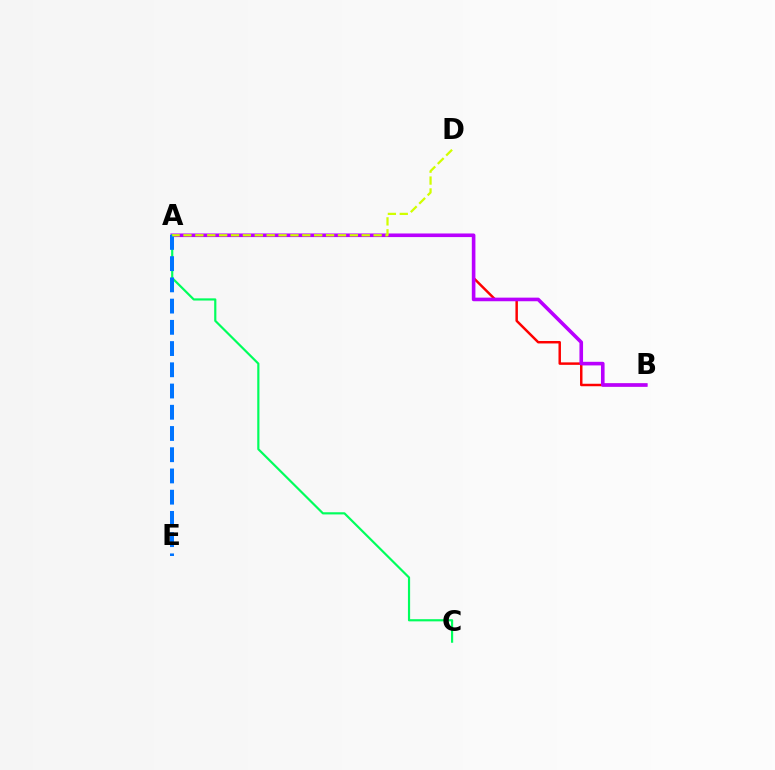{('A', 'B'): [{'color': '#ff0000', 'line_style': 'solid', 'thickness': 1.78}, {'color': '#b900ff', 'line_style': 'solid', 'thickness': 2.6}], ('A', 'C'): [{'color': '#00ff5c', 'line_style': 'solid', 'thickness': 1.57}], ('A', 'E'): [{'color': '#0074ff', 'line_style': 'dashed', 'thickness': 2.88}], ('A', 'D'): [{'color': '#d1ff00', 'line_style': 'dashed', 'thickness': 1.61}]}